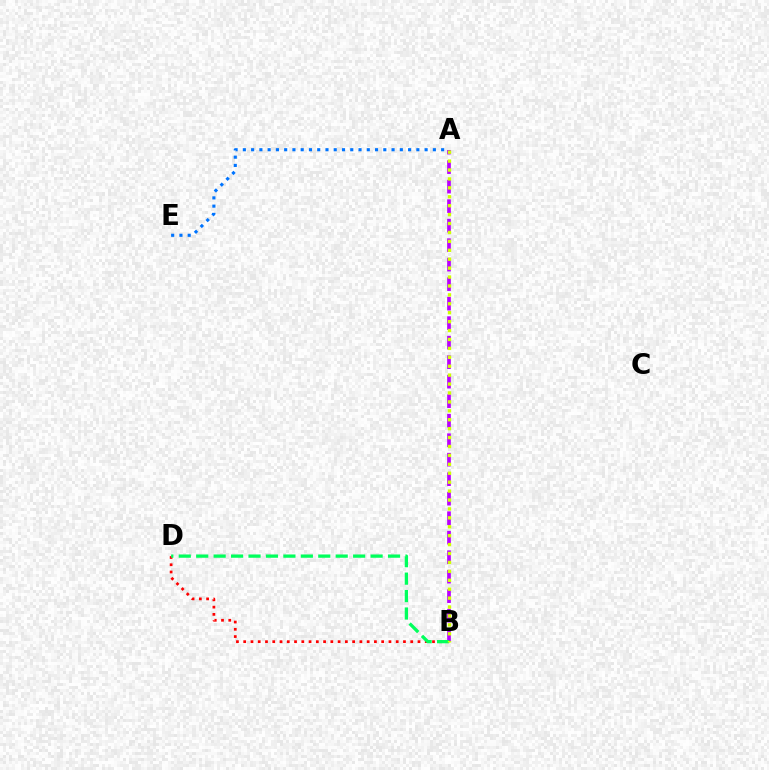{('A', 'B'): [{'color': '#b900ff', 'line_style': 'dashed', 'thickness': 2.65}, {'color': '#d1ff00', 'line_style': 'dotted', 'thickness': 2.42}], ('A', 'E'): [{'color': '#0074ff', 'line_style': 'dotted', 'thickness': 2.24}], ('B', 'D'): [{'color': '#ff0000', 'line_style': 'dotted', 'thickness': 1.97}, {'color': '#00ff5c', 'line_style': 'dashed', 'thickness': 2.37}]}